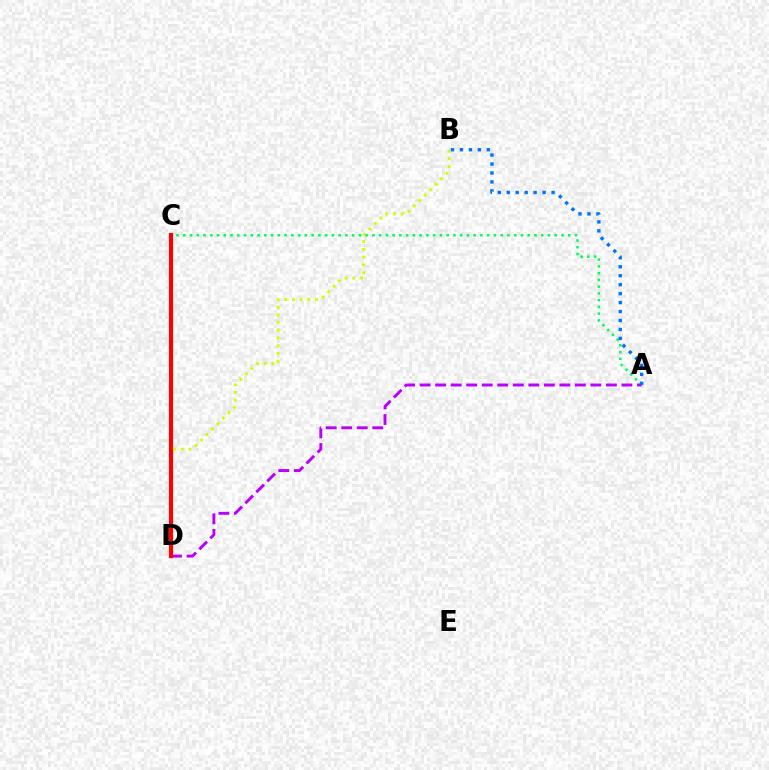{('B', 'D'): [{'color': '#d1ff00', 'line_style': 'dotted', 'thickness': 2.09}], ('A', 'C'): [{'color': '#00ff5c', 'line_style': 'dotted', 'thickness': 1.83}], ('A', 'D'): [{'color': '#b900ff', 'line_style': 'dashed', 'thickness': 2.11}], ('A', 'B'): [{'color': '#0074ff', 'line_style': 'dotted', 'thickness': 2.43}], ('C', 'D'): [{'color': '#ff0000', 'line_style': 'solid', 'thickness': 2.99}]}